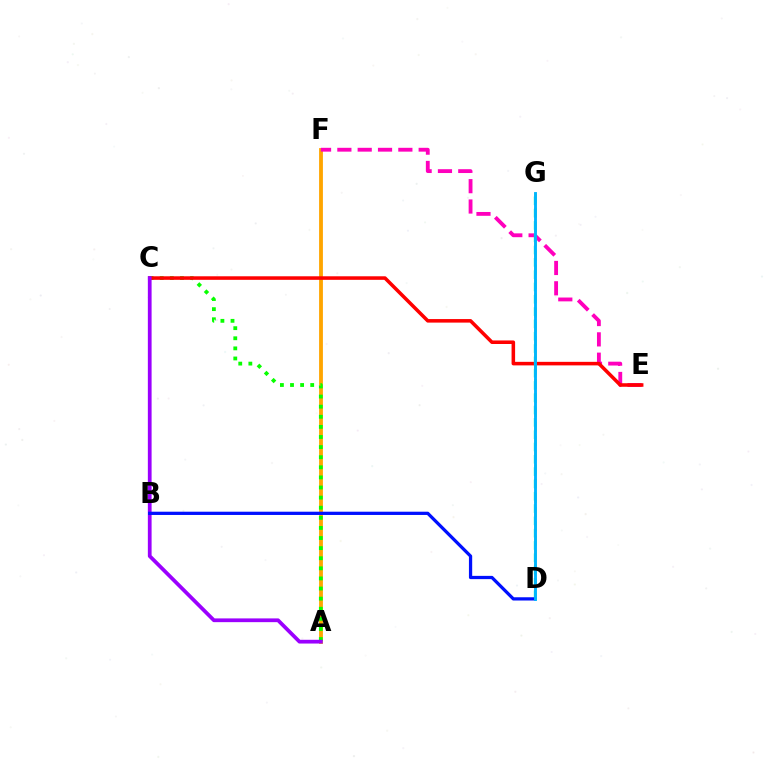{('A', 'F'): [{'color': '#ffa500', 'line_style': 'solid', 'thickness': 2.75}], ('E', 'F'): [{'color': '#ff00bd', 'line_style': 'dashed', 'thickness': 2.76}], ('A', 'C'): [{'color': '#08ff00', 'line_style': 'dotted', 'thickness': 2.74}, {'color': '#9b00ff', 'line_style': 'solid', 'thickness': 2.7}], ('C', 'E'): [{'color': '#ff0000', 'line_style': 'solid', 'thickness': 2.55}], ('D', 'G'): [{'color': '#b3ff00', 'line_style': 'dashed', 'thickness': 1.94}, {'color': '#00ff9d', 'line_style': 'dashed', 'thickness': 1.67}, {'color': '#00b5ff', 'line_style': 'solid', 'thickness': 2.08}], ('B', 'D'): [{'color': '#0010ff', 'line_style': 'solid', 'thickness': 2.34}]}